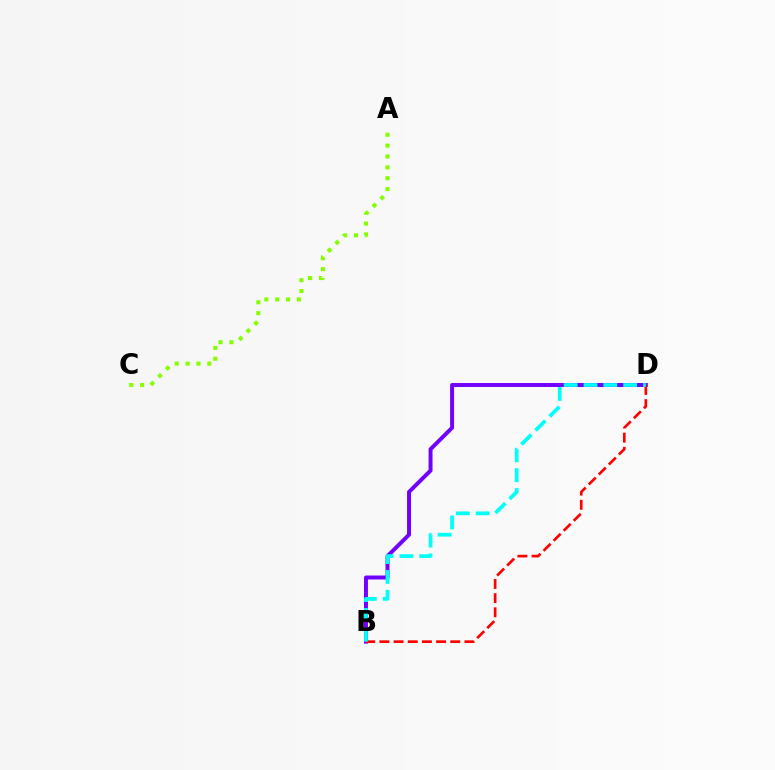{('B', 'D'): [{'color': '#7200ff', 'line_style': 'solid', 'thickness': 2.85}, {'color': '#ff0000', 'line_style': 'dashed', 'thickness': 1.93}, {'color': '#00fff6', 'line_style': 'dashed', 'thickness': 2.7}], ('A', 'C'): [{'color': '#84ff00', 'line_style': 'dotted', 'thickness': 2.95}]}